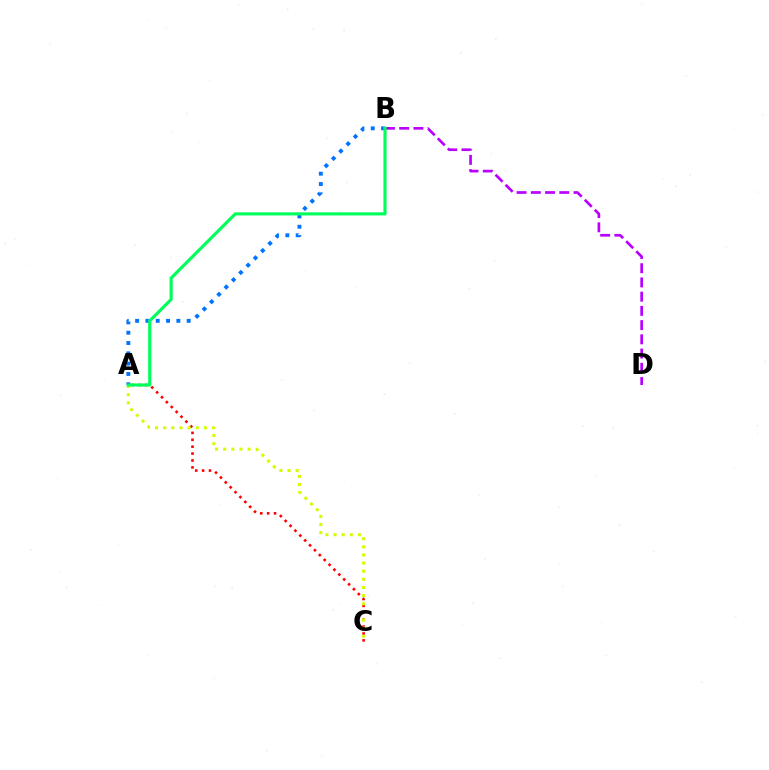{('A', 'C'): [{'color': '#ff0000', 'line_style': 'dotted', 'thickness': 1.87}, {'color': '#d1ff00', 'line_style': 'dotted', 'thickness': 2.21}], ('A', 'B'): [{'color': '#0074ff', 'line_style': 'dotted', 'thickness': 2.8}, {'color': '#00ff5c', 'line_style': 'solid', 'thickness': 2.27}], ('B', 'D'): [{'color': '#b900ff', 'line_style': 'dashed', 'thickness': 1.93}]}